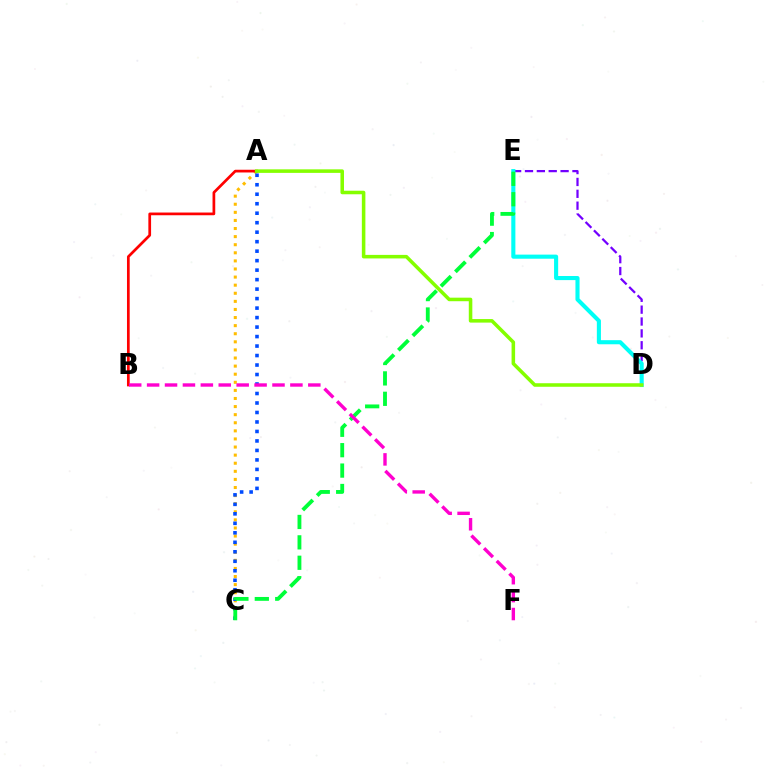{('A', 'C'): [{'color': '#ffbd00', 'line_style': 'dotted', 'thickness': 2.2}, {'color': '#004bff', 'line_style': 'dotted', 'thickness': 2.58}], ('D', 'E'): [{'color': '#7200ff', 'line_style': 'dashed', 'thickness': 1.61}, {'color': '#00fff6', 'line_style': 'solid', 'thickness': 2.95}], ('A', 'B'): [{'color': '#ff0000', 'line_style': 'solid', 'thickness': 1.96}], ('C', 'E'): [{'color': '#00ff39', 'line_style': 'dashed', 'thickness': 2.77}], ('A', 'D'): [{'color': '#84ff00', 'line_style': 'solid', 'thickness': 2.55}], ('B', 'F'): [{'color': '#ff00cf', 'line_style': 'dashed', 'thickness': 2.43}]}